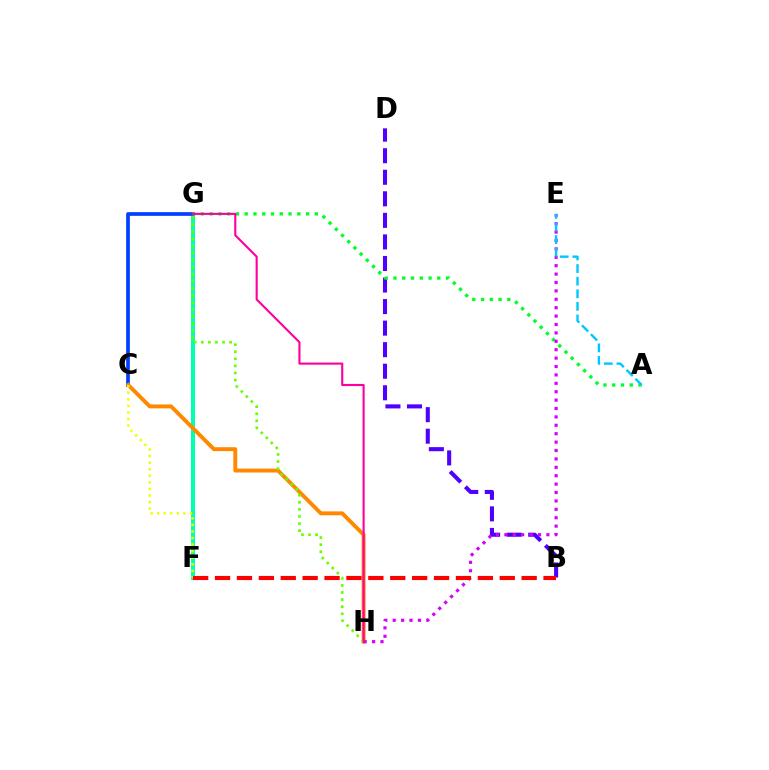{('F', 'G'): [{'color': '#00ffaf', 'line_style': 'solid', 'thickness': 2.87}], ('B', 'D'): [{'color': '#4f00ff', 'line_style': 'dashed', 'thickness': 2.93}], ('C', 'G'): [{'color': '#003fff', 'line_style': 'solid', 'thickness': 2.66}], ('A', 'G'): [{'color': '#00ff27', 'line_style': 'dotted', 'thickness': 2.38}], ('C', 'H'): [{'color': '#ff8800', 'line_style': 'solid', 'thickness': 2.82}], ('C', 'F'): [{'color': '#eeff00', 'line_style': 'dotted', 'thickness': 1.78}], ('G', 'H'): [{'color': '#66ff00', 'line_style': 'dotted', 'thickness': 1.93}, {'color': '#ff00a0', 'line_style': 'solid', 'thickness': 1.53}], ('E', 'H'): [{'color': '#d600ff', 'line_style': 'dotted', 'thickness': 2.28}], ('A', 'E'): [{'color': '#00c7ff', 'line_style': 'dashed', 'thickness': 1.71}], ('B', 'F'): [{'color': '#ff0000', 'line_style': 'dashed', 'thickness': 2.98}]}